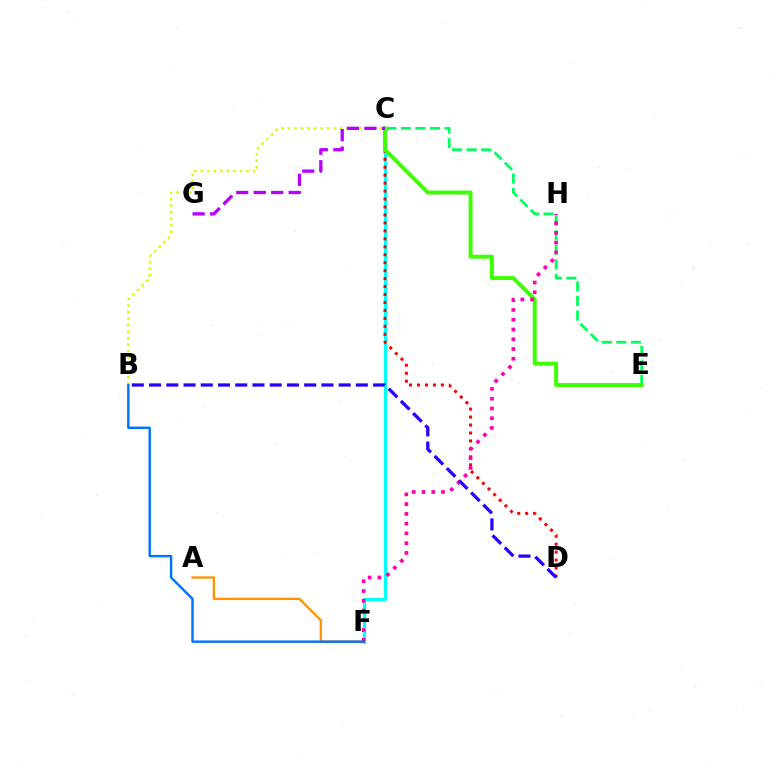{('C', 'F'): [{'color': '#00fff6', 'line_style': 'solid', 'thickness': 2.32}], ('B', 'C'): [{'color': '#d1ff00', 'line_style': 'dotted', 'thickness': 1.77}], ('C', 'D'): [{'color': '#ff0000', 'line_style': 'dotted', 'thickness': 2.16}], ('A', 'F'): [{'color': '#ff9400', 'line_style': 'solid', 'thickness': 1.66}], ('C', 'E'): [{'color': '#00ff5c', 'line_style': 'dashed', 'thickness': 1.97}, {'color': '#3dff00', 'line_style': 'solid', 'thickness': 2.83}], ('F', 'H'): [{'color': '#ff00ac', 'line_style': 'dotted', 'thickness': 2.65}], ('C', 'G'): [{'color': '#b900ff', 'line_style': 'dashed', 'thickness': 2.38}], ('B', 'F'): [{'color': '#0074ff', 'line_style': 'solid', 'thickness': 1.75}], ('B', 'D'): [{'color': '#2500ff', 'line_style': 'dashed', 'thickness': 2.34}]}